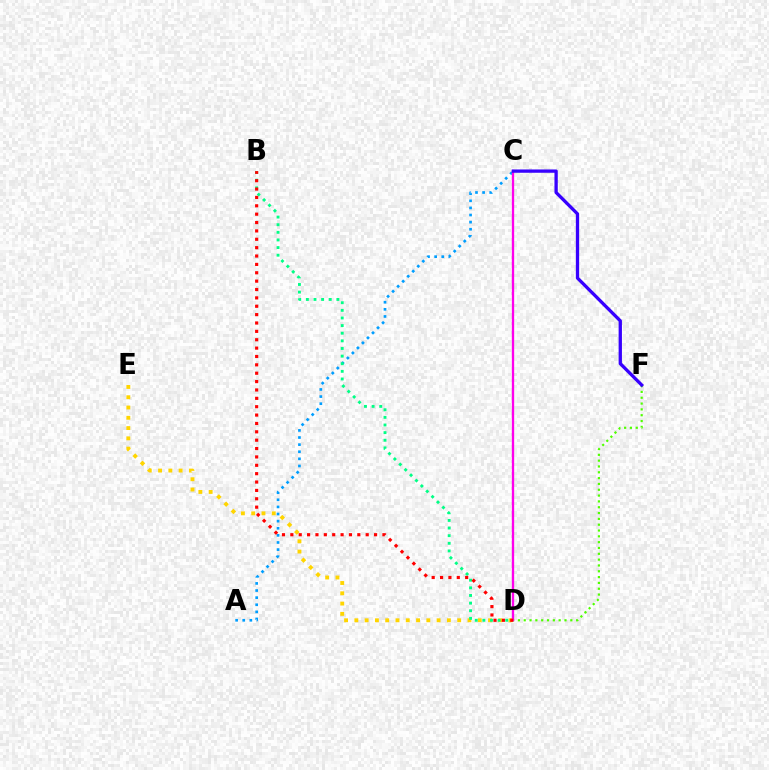{('A', 'C'): [{'color': '#009eff', 'line_style': 'dotted', 'thickness': 1.93}], ('D', 'E'): [{'color': '#ffd500', 'line_style': 'dotted', 'thickness': 2.79}], ('D', 'F'): [{'color': '#4fff00', 'line_style': 'dotted', 'thickness': 1.58}], ('B', 'D'): [{'color': '#00ff86', 'line_style': 'dotted', 'thickness': 2.07}, {'color': '#ff0000', 'line_style': 'dotted', 'thickness': 2.27}], ('C', 'D'): [{'color': '#ff00ed', 'line_style': 'solid', 'thickness': 1.67}], ('C', 'F'): [{'color': '#3700ff', 'line_style': 'solid', 'thickness': 2.38}]}